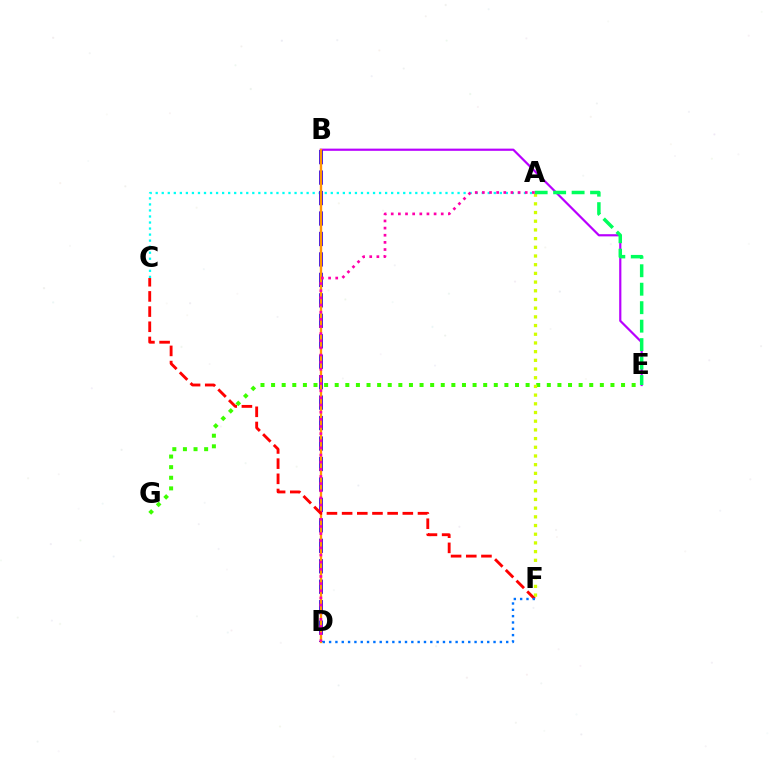{('A', 'C'): [{'color': '#00fff6', 'line_style': 'dotted', 'thickness': 1.64}], ('B', 'E'): [{'color': '#b900ff', 'line_style': 'solid', 'thickness': 1.58}], ('B', 'D'): [{'color': '#2500ff', 'line_style': 'dashed', 'thickness': 2.78}, {'color': '#ff9400', 'line_style': 'solid', 'thickness': 1.67}], ('E', 'G'): [{'color': '#3dff00', 'line_style': 'dotted', 'thickness': 2.88}], ('A', 'F'): [{'color': '#d1ff00', 'line_style': 'dotted', 'thickness': 2.36}], ('A', 'E'): [{'color': '#00ff5c', 'line_style': 'dashed', 'thickness': 2.51}], ('A', 'D'): [{'color': '#ff00ac', 'line_style': 'dotted', 'thickness': 1.94}], ('C', 'F'): [{'color': '#ff0000', 'line_style': 'dashed', 'thickness': 2.06}], ('D', 'F'): [{'color': '#0074ff', 'line_style': 'dotted', 'thickness': 1.72}]}